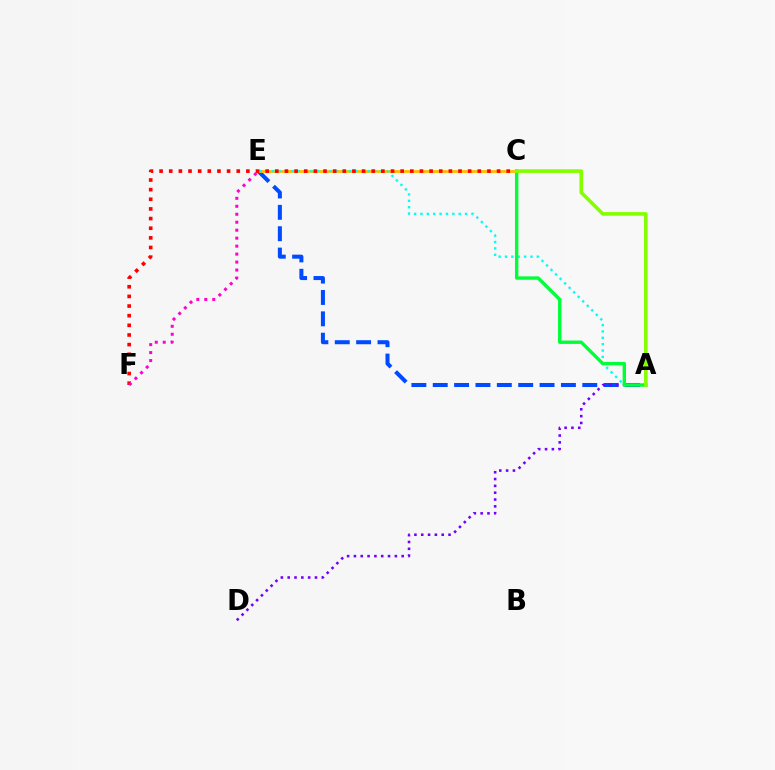{('A', 'E'): [{'color': '#004bff', 'line_style': 'dashed', 'thickness': 2.9}, {'color': '#00fff6', 'line_style': 'dotted', 'thickness': 1.73}], ('C', 'E'): [{'color': '#ffbd00', 'line_style': 'solid', 'thickness': 2.03}], ('A', 'D'): [{'color': '#7200ff', 'line_style': 'dotted', 'thickness': 1.85}], ('C', 'F'): [{'color': '#ff0000', 'line_style': 'dotted', 'thickness': 2.62}], ('E', 'F'): [{'color': '#ff00cf', 'line_style': 'dotted', 'thickness': 2.17}], ('A', 'C'): [{'color': '#00ff39', 'line_style': 'solid', 'thickness': 2.44}, {'color': '#84ff00', 'line_style': 'solid', 'thickness': 2.6}]}